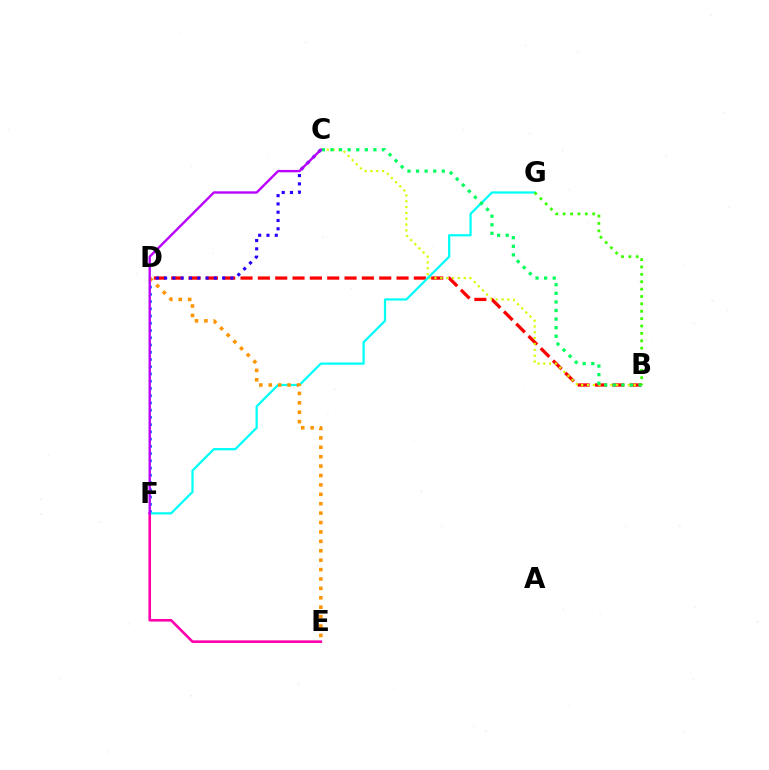{('B', 'D'): [{'color': '#ff0000', 'line_style': 'dashed', 'thickness': 2.35}], ('B', 'C'): [{'color': '#d1ff00', 'line_style': 'dotted', 'thickness': 1.59}, {'color': '#00ff5c', 'line_style': 'dotted', 'thickness': 2.33}], ('D', 'F'): [{'color': '#0074ff', 'line_style': 'dotted', 'thickness': 1.97}], ('F', 'G'): [{'color': '#00fff6', 'line_style': 'solid', 'thickness': 1.62}], ('E', 'F'): [{'color': '#ff00ac', 'line_style': 'solid', 'thickness': 1.88}], ('C', 'D'): [{'color': '#2500ff', 'line_style': 'dotted', 'thickness': 2.25}], ('D', 'E'): [{'color': '#ff9400', 'line_style': 'dotted', 'thickness': 2.56}], ('B', 'G'): [{'color': '#3dff00', 'line_style': 'dotted', 'thickness': 2.01}], ('C', 'F'): [{'color': '#b900ff', 'line_style': 'solid', 'thickness': 1.71}]}